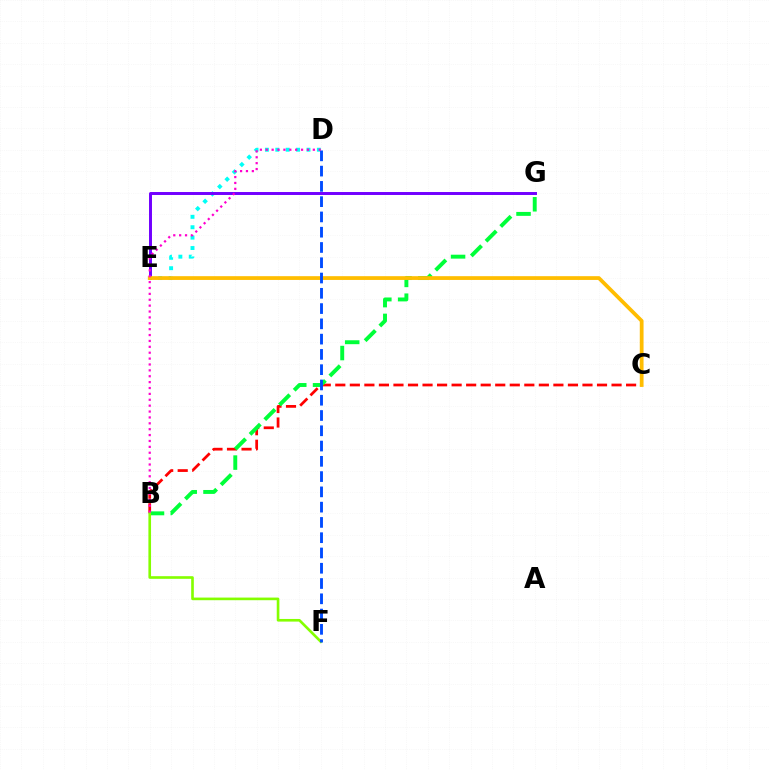{('B', 'C'): [{'color': '#ff0000', 'line_style': 'dashed', 'thickness': 1.98}], ('D', 'E'): [{'color': '#00fff6', 'line_style': 'dotted', 'thickness': 2.82}], ('B', 'G'): [{'color': '#00ff39', 'line_style': 'dashed', 'thickness': 2.83}], ('E', 'G'): [{'color': '#7200ff', 'line_style': 'solid', 'thickness': 2.13}], ('C', 'E'): [{'color': '#ffbd00', 'line_style': 'solid', 'thickness': 2.71}], ('B', 'F'): [{'color': '#84ff00', 'line_style': 'solid', 'thickness': 1.9}], ('D', 'F'): [{'color': '#004bff', 'line_style': 'dashed', 'thickness': 2.08}], ('B', 'D'): [{'color': '#ff00cf', 'line_style': 'dotted', 'thickness': 1.6}]}